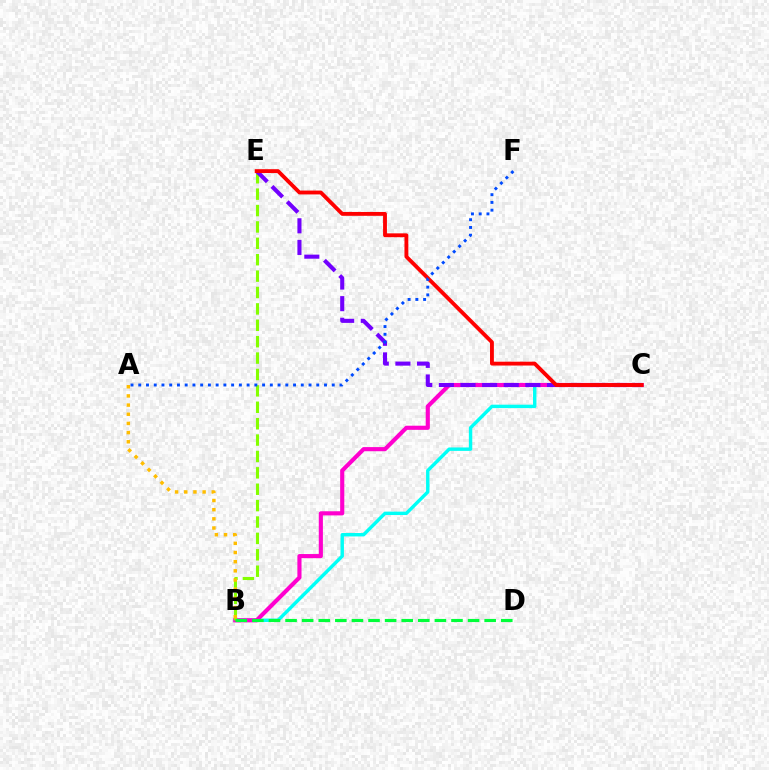{('B', 'C'): [{'color': '#00fff6', 'line_style': 'solid', 'thickness': 2.46}, {'color': '#ff00cf', 'line_style': 'solid', 'thickness': 2.97}], ('B', 'E'): [{'color': '#84ff00', 'line_style': 'dashed', 'thickness': 2.23}], ('B', 'D'): [{'color': '#00ff39', 'line_style': 'dashed', 'thickness': 2.25}], ('C', 'E'): [{'color': '#7200ff', 'line_style': 'dashed', 'thickness': 2.94}, {'color': '#ff0000', 'line_style': 'solid', 'thickness': 2.78}], ('A', 'B'): [{'color': '#ffbd00', 'line_style': 'dotted', 'thickness': 2.49}], ('A', 'F'): [{'color': '#004bff', 'line_style': 'dotted', 'thickness': 2.1}]}